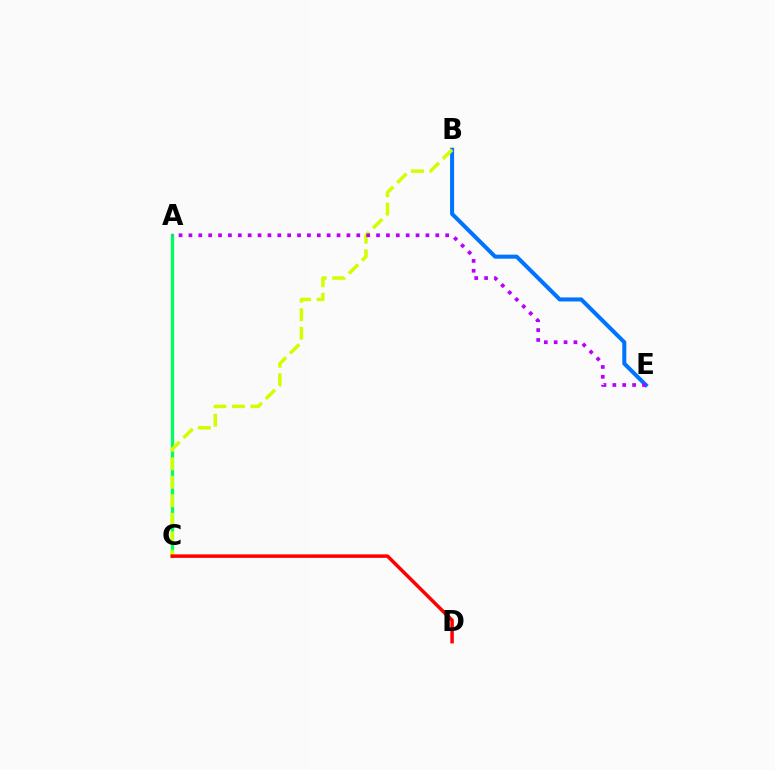{('B', 'E'): [{'color': '#0074ff', 'line_style': 'solid', 'thickness': 2.9}], ('A', 'C'): [{'color': '#00ff5c', 'line_style': 'solid', 'thickness': 2.35}], ('B', 'C'): [{'color': '#d1ff00', 'line_style': 'dashed', 'thickness': 2.51}], ('A', 'E'): [{'color': '#b900ff', 'line_style': 'dotted', 'thickness': 2.68}], ('C', 'D'): [{'color': '#ff0000', 'line_style': 'solid', 'thickness': 2.52}]}